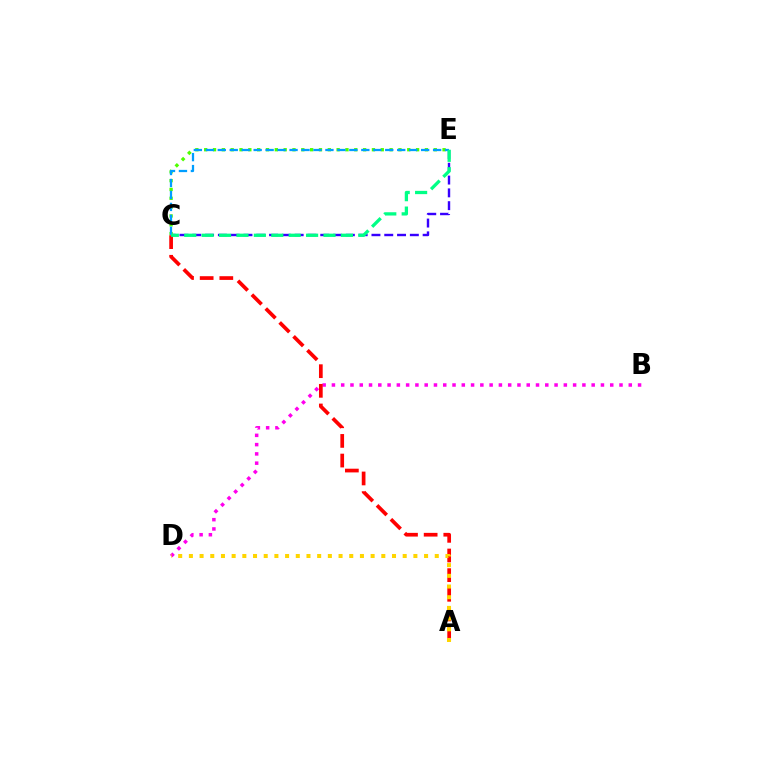{('B', 'D'): [{'color': '#ff00ed', 'line_style': 'dotted', 'thickness': 2.52}], ('C', 'E'): [{'color': '#4fff00', 'line_style': 'dotted', 'thickness': 2.4}, {'color': '#3700ff', 'line_style': 'dashed', 'thickness': 1.74}, {'color': '#009eff', 'line_style': 'dashed', 'thickness': 1.63}, {'color': '#00ff86', 'line_style': 'dashed', 'thickness': 2.36}], ('A', 'C'): [{'color': '#ff0000', 'line_style': 'dashed', 'thickness': 2.67}], ('A', 'D'): [{'color': '#ffd500', 'line_style': 'dotted', 'thickness': 2.9}]}